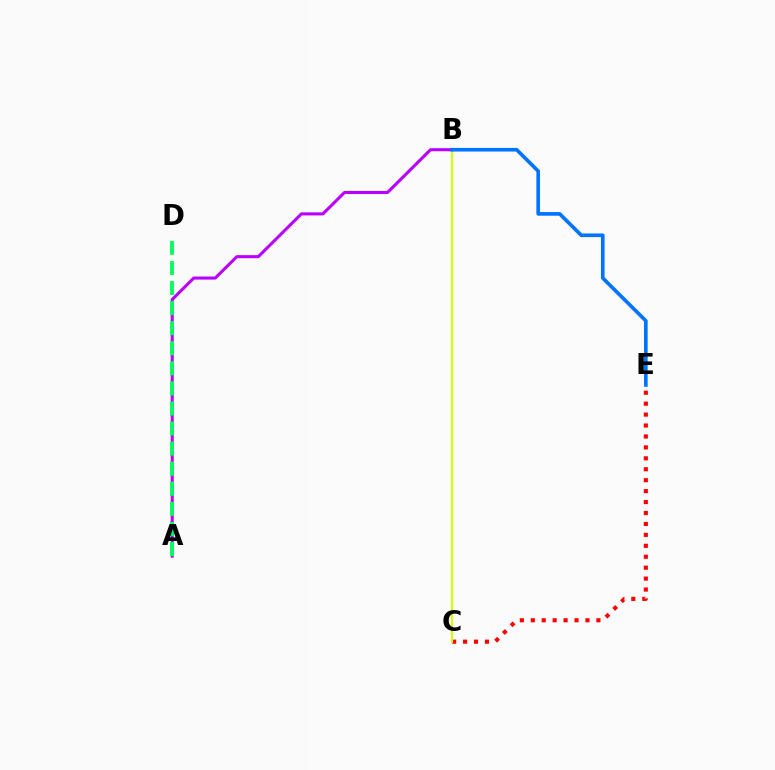{('C', 'E'): [{'color': '#ff0000', 'line_style': 'dotted', 'thickness': 2.97}], ('B', 'C'): [{'color': '#d1ff00', 'line_style': 'solid', 'thickness': 1.52}], ('A', 'B'): [{'color': '#b900ff', 'line_style': 'solid', 'thickness': 2.2}], ('B', 'E'): [{'color': '#0074ff', 'line_style': 'solid', 'thickness': 2.62}], ('A', 'D'): [{'color': '#00ff5c', 'line_style': 'dashed', 'thickness': 2.73}]}